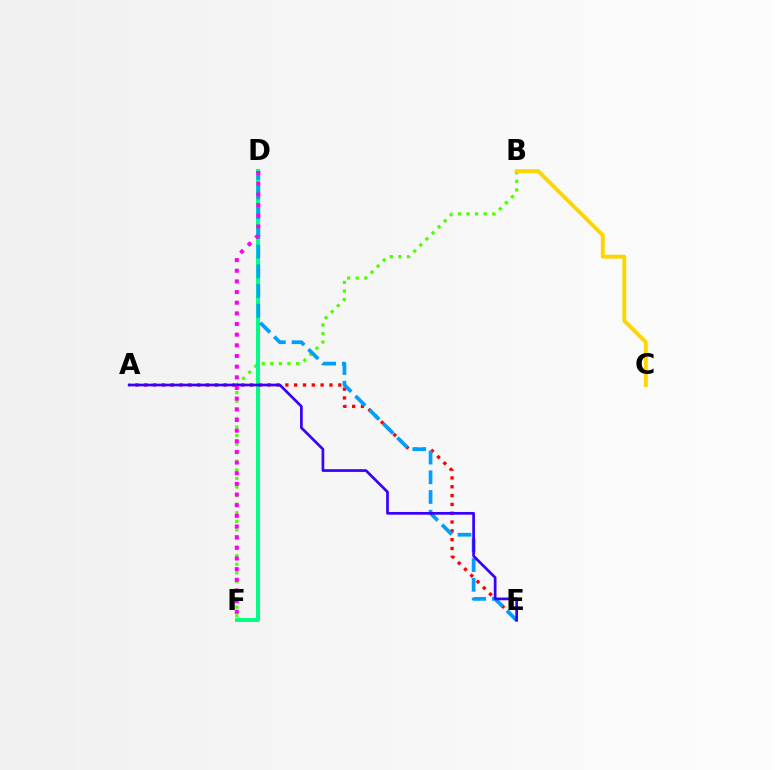{('B', 'F'): [{'color': '#4fff00', 'line_style': 'dotted', 'thickness': 2.33}], ('D', 'F'): [{'color': '#00ff86', 'line_style': 'solid', 'thickness': 2.86}, {'color': '#ff00ed', 'line_style': 'dotted', 'thickness': 2.9}], ('A', 'E'): [{'color': '#ff0000', 'line_style': 'dotted', 'thickness': 2.4}, {'color': '#3700ff', 'line_style': 'solid', 'thickness': 1.95}], ('D', 'E'): [{'color': '#009eff', 'line_style': 'dashed', 'thickness': 2.68}], ('B', 'C'): [{'color': '#ffd500', 'line_style': 'solid', 'thickness': 2.81}]}